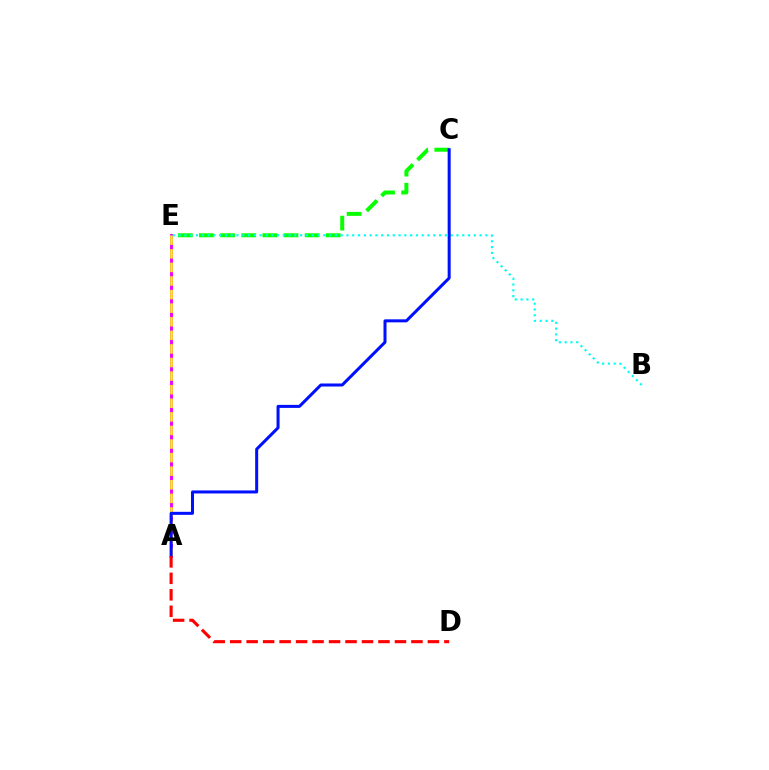{('C', 'E'): [{'color': '#08ff00', 'line_style': 'dashed', 'thickness': 2.87}], ('A', 'E'): [{'color': '#ee00ff', 'line_style': 'solid', 'thickness': 2.07}, {'color': '#fcf500', 'line_style': 'dashed', 'thickness': 1.85}], ('B', 'E'): [{'color': '#00fff6', 'line_style': 'dotted', 'thickness': 1.57}], ('A', 'C'): [{'color': '#0010ff', 'line_style': 'solid', 'thickness': 2.18}], ('A', 'D'): [{'color': '#ff0000', 'line_style': 'dashed', 'thickness': 2.24}]}